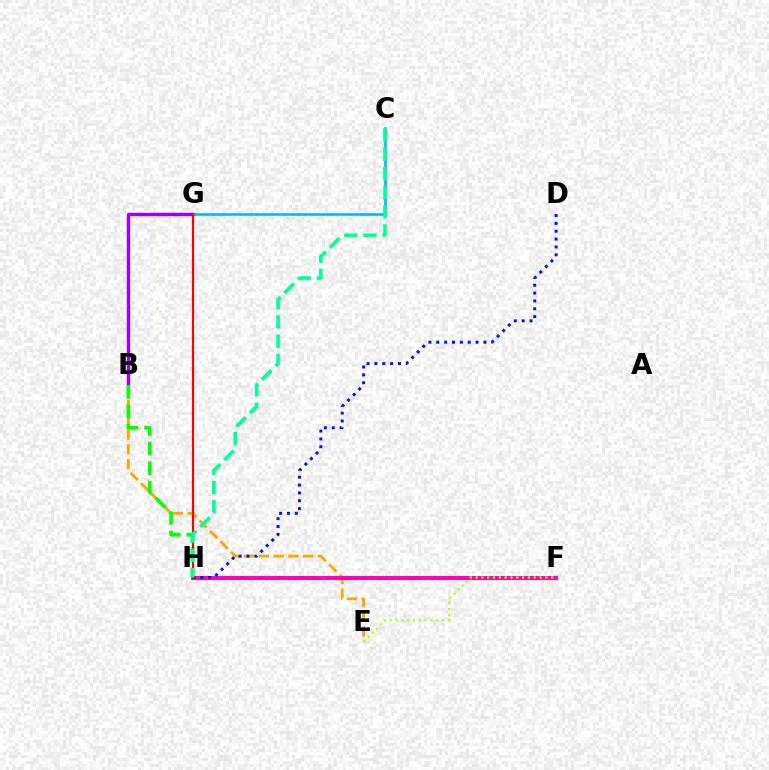{('B', 'G'): [{'color': '#9b00ff', 'line_style': 'solid', 'thickness': 2.43}], ('B', 'E'): [{'color': '#ffa500', 'line_style': 'dashed', 'thickness': 2.01}], ('F', 'H'): [{'color': '#ff00bd', 'line_style': 'solid', 'thickness': 2.85}], ('E', 'F'): [{'color': '#b3ff00', 'line_style': 'dotted', 'thickness': 1.58}], ('D', 'H'): [{'color': '#0010ff', 'line_style': 'dotted', 'thickness': 2.13}], ('C', 'G'): [{'color': '#00b5ff', 'line_style': 'solid', 'thickness': 1.82}], ('B', 'H'): [{'color': '#08ff00', 'line_style': 'dashed', 'thickness': 2.65}], ('G', 'H'): [{'color': '#ff0000', 'line_style': 'solid', 'thickness': 1.59}], ('C', 'H'): [{'color': '#00ff9d', 'line_style': 'dashed', 'thickness': 2.61}]}